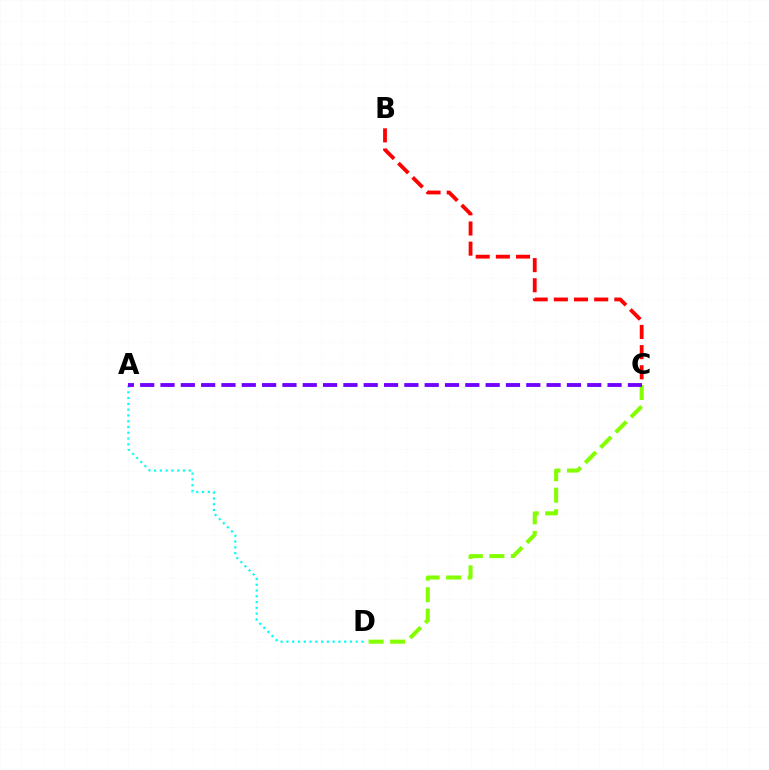{('C', 'D'): [{'color': '#84ff00', 'line_style': 'dashed', 'thickness': 2.92}], ('A', 'D'): [{'color': '#00fff6', 'line_style': 'dotted', 'thickness': 1.57}], ('A', 'C'): [{'color': '#7200ff', 'line_style': 'dashed', 'thickness': 2.76}], ('B', 'C'): [{'color': '#ff0000', 'line_style': 'dashed', 'thickness': 2.74}]}